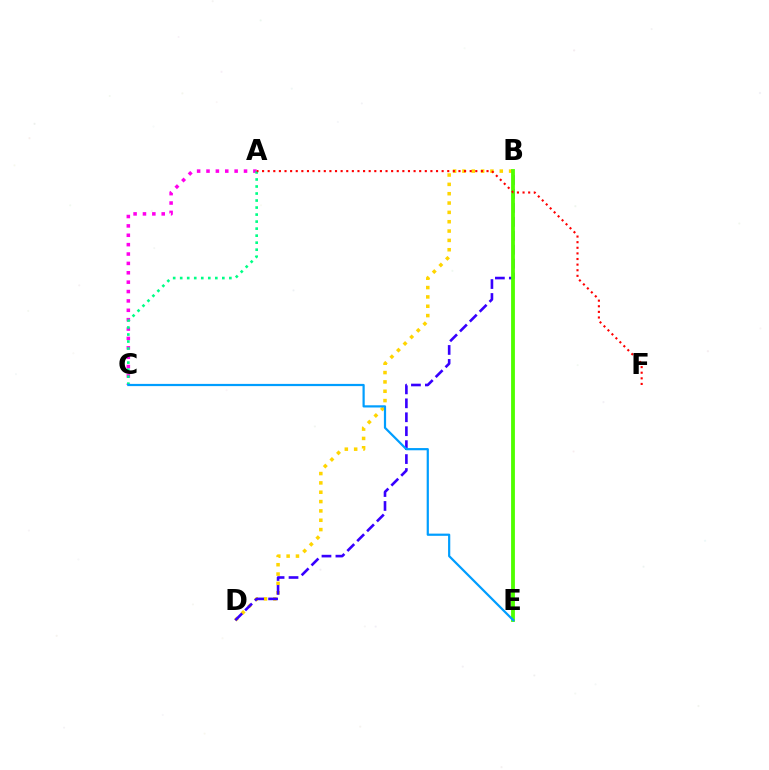{('B', 'D'): [{'color': '#ffd500', 'line_style': 'dotted', 'thickness': 2.54}, {'color': '#3700ff', 'line_style': 'dashed', 'thickness': 1.89}], ('A', 'C'): [{'color': '#ff00ed', 'line_style': 'dotted', 'thickness': 2.55}, {'color': '#00ff86', 'line_style': 'dotted', 'thickness': 1.91}], ('B', 'E'): [{'color': '#4fff00', 'line_style': 'solid', 'thickness': 2.75}], ('A', 'F'): [{'color': '#ff0000', 'line_style': 'dotted', 'thickness': 1.52}], ('C', 'E'): [{'color': '#009eff', 'line_style': 'solid', 'thickness': 1.59}]}